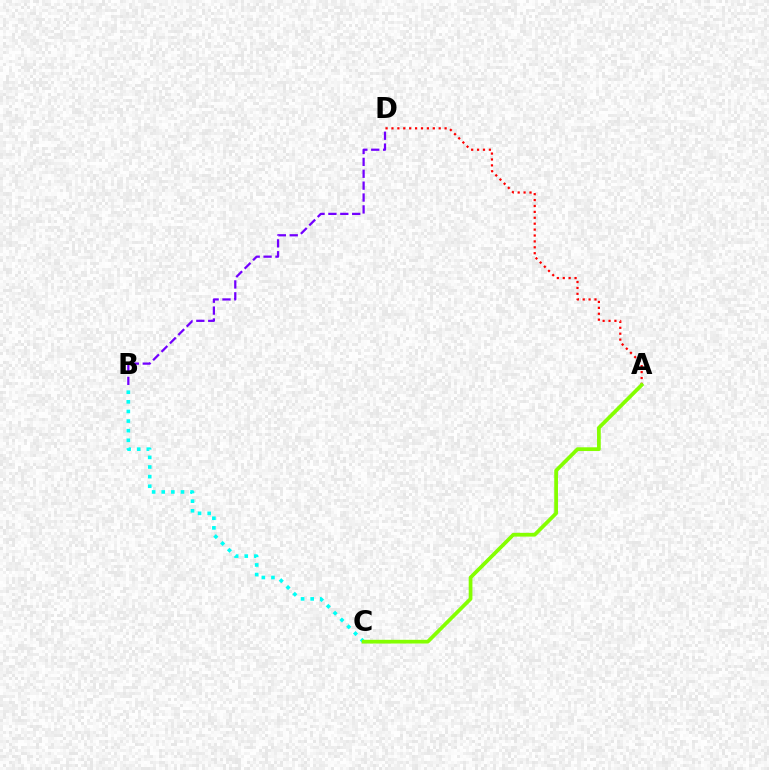{('B', 'C'): [{'color': '#00fff6', 'line_style': 'dotted', 'thickness': 2.61}], ('B', 'D'): [{'color': '#7200ff', 'line_style': 'dashed', 'thickness': 1.61}], ('A', 'D'): [{'color': '#ff0000', 'line_style': 'dotted', 'thickness': 1.6}], ('A', 'C'): [{'color': '#84ff00', 'line_style': 'solid', 'thickness': 2.69}]}